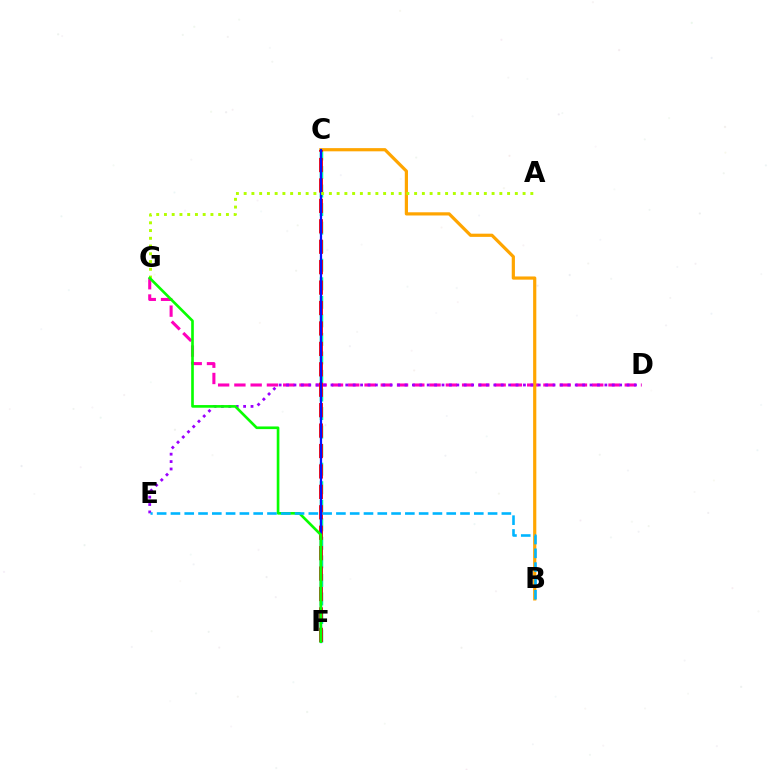{('C', 'F'): [{'color': '#00ff9d', 'line_style': 'dashed', 'thickness': 2.52}, {'color': '#ff0000', 'line_style': 'dashed', 'thickness': 2.78}, {'color': '#0010ff', 'line_style': 'solid', 'thickness': 1.61}], ('D', 'G'): [{'color': '#ff00bd', 'line_style': 'dashed', 'thickness': 2.21}], ('B', 'C'): [{'color': '#ffa500', 'line_style': 'solid', 'thickness': 2.3}], ('D', 'E'): [{'color': '#9b00ff', 'line_style': 'dotted', 'thickness': 2.01}], ('A', 'G'): [{'color': '#b3ff00', 'line_style': 'dotted', 'thickness': 2.11}], ('F', 'G'): [{'color': '#08ff00', 'line_style': 'solid', 'thickness': 1.91}], ('B', 'E'): [{'color': '#00b5ff', 'line_style': 'dashed', 'thickness': 1.87}]}